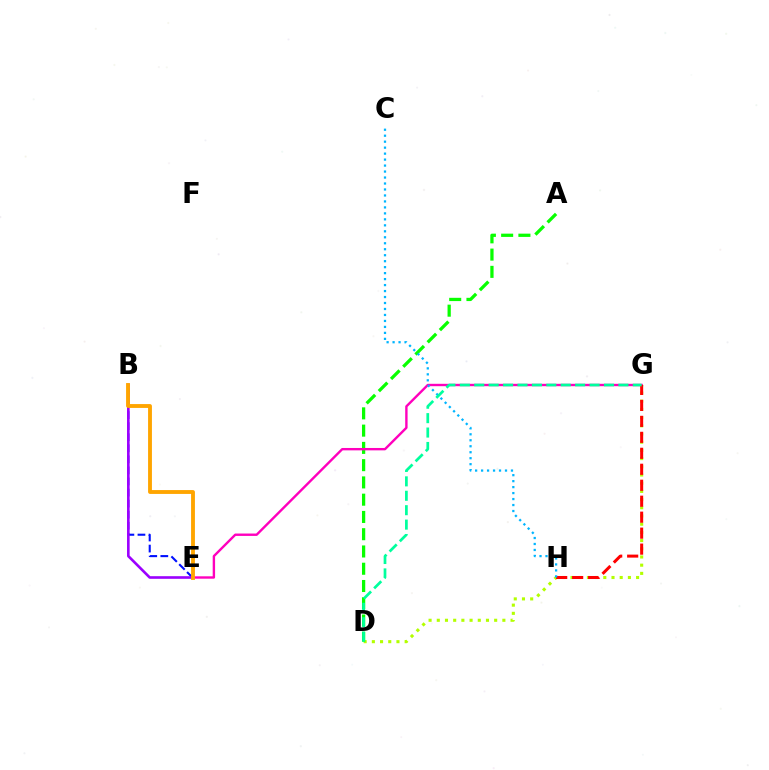{('B', 'E'): [{'color': '#0010ff', 'line_style': 'dashed', 'thickness': 1.5}, {'color': '#9b00ff', 'line_style': 'solid', 'thickness': 1.89}, {'color': '#ffa500', 'line_style': 'solid', 'thickness': 2.78}], ('D', 'G'): [{'color': '#b3ff00', 'line_style': 'dotted', 'thickness': 2.23}, {'color': '#00ff9d', 'line_style': 'dashed', 'thickness': 1.96}], ('A', 'D'): [{'color': '#08ff00', 'line_style': 'dashed', 'thickness': 2.35}], ('E', 'G'): [{'color': '#ff00bd', 'line_style': 'solid', 'thickness': 1.72}], ('G', 'H'): [{'color': '#ff0000', 'line_style': 'dashed', 'thickness': 2.17}], ('C', 'H'): [{'color': '#00b5ff', 'line_style': 'dotted', 'thickness': 1.62}]}